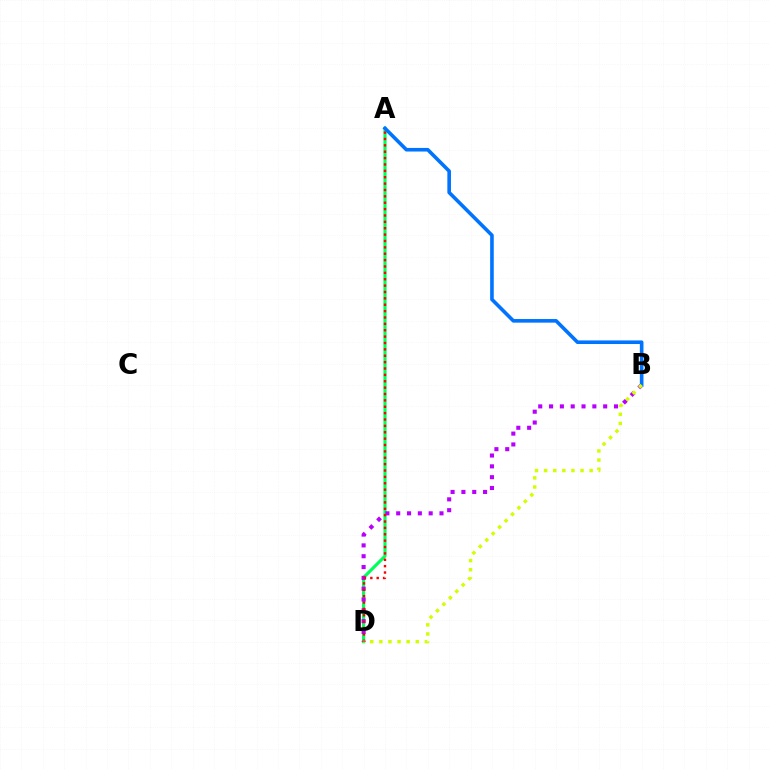{('A', 'D'): [{'color': '#00ff5c', 'line_style': 'solid', 'thickness': 2.27}, {'color': '#ff0000', 'line_style': 'dotted', 'thickness': 1.73}], ('B', 'D'): [{'color': '#b900ff', 'line_style': 'dotted', 'thickness': 2.94}, {'color': '#d1ff00', 'line_style': 'dotted', 'thickness': 2.47}], ('A', 'B'): [{'color': '#0074ff', 'line_style': 'solid', 'thickness': 2.6}]}